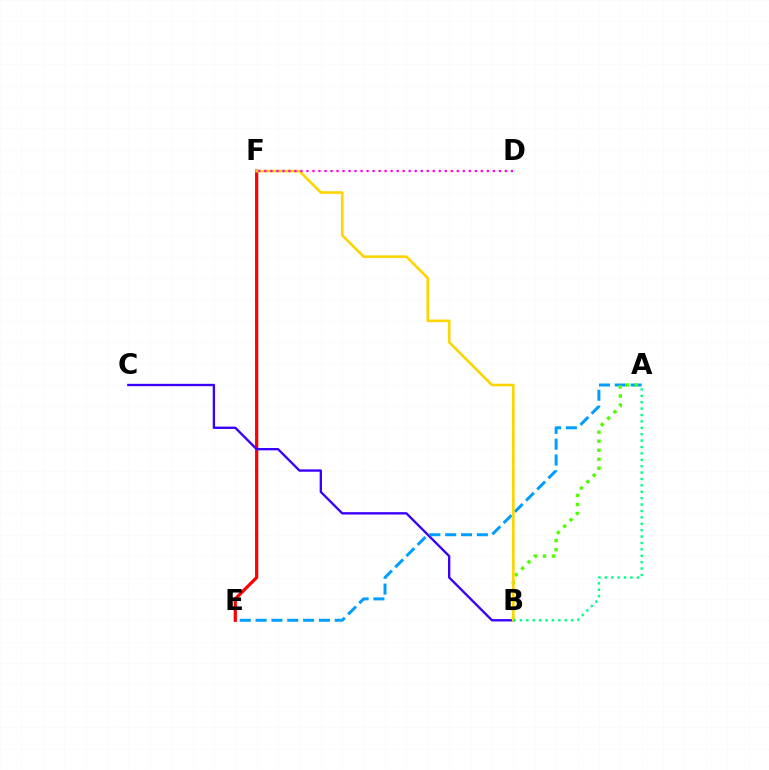{('E', 'F'): [{'color': '#ff0000', 'line_style': 'solid', 'thickness': 2.32}], ('B', 'C'): [{'color': '#3700ff', 'line_style': 'solid', 'thickness': 1.69}], ('A', 'E'): [{'color': '#009eff', 'line_style': 'dashed', 'thickness': 2.15}], ('A', 'B'): [{'color': '#4fff00', 'line_style': 'dotted', 'thickness': 2.45}, {'color': '#00ff86', 'line_style': 'dotted', 'thickness': 1.74}], ('B', 'F'): [{'color': '#ffd500', 'line_style': 'solid', 'thickness': 1.89}], ('D', 'F'): [{'color': '#ff00ed', 'line_style': 'dotted', 'thickness': 1.63}]}